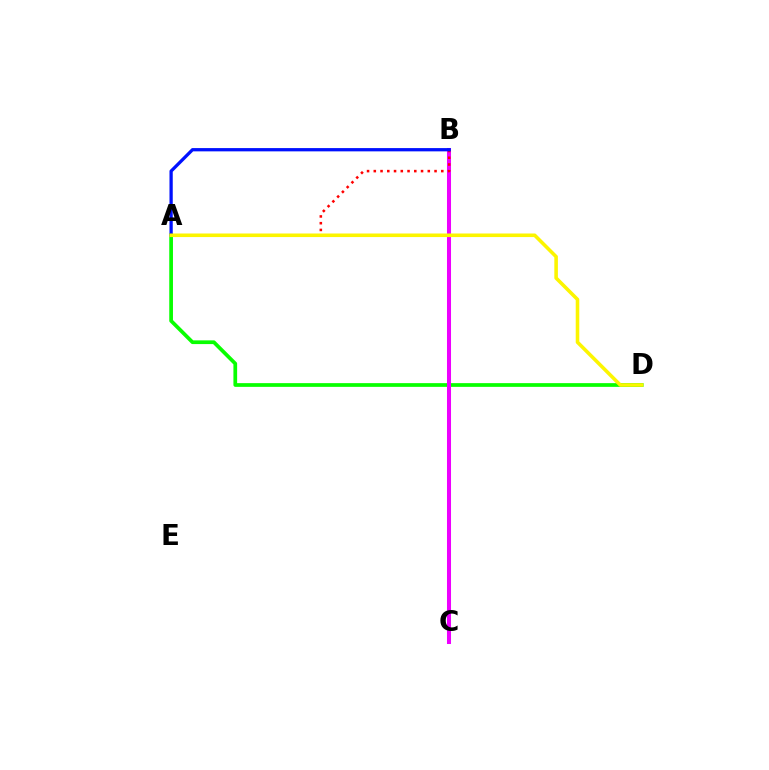{('B', 'C'): [{'color': '#00fff6', 'line_style': 'dotted', 'thickness': 1.62}, {'color': '#ee00ff', 'line_style': 'solid', 'thickness': 2.9}], ('A', 'D'): [{'color': '#08ff00', 'line_style': 'solid', 'thickness': 2.68}, {'color': '#fcf500', 'line_style': 'solid', 'thickness': 2.57}], ('A', 'B'): [{'color': '#ff0000', 'line_style': 'dotted', 'thickness': 1.83}, {'color': '#0010ff', 'line_style': 'solid', 'thickness': 2.35}]}